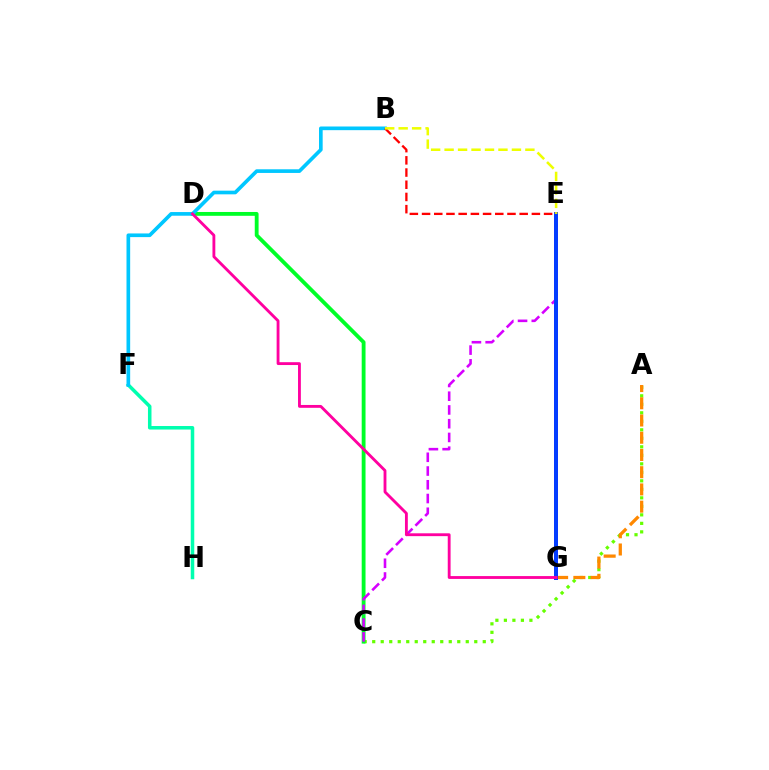{('A', 'C'): [{'color': '#66ff00', 'line_style': 'dotted', 'thickness': 2.31}], ('F', 'H'): [{'color': '#00ffaf', 'line_style': 'solid', 'thickness': 2.54}], ('C', 'D'): [{'color': '#00ff27', 'line_style': 'solid', 'thickness': 2.76}], ('B', 'F'): [{'color': '#00c7ff', 'line_style': 'solid', 'thickness': 2.64}], ('A', 'G'): [{'color': '#ff8800', 'line_style': 'dashed', 'thickness': 2.34}], ('E', 'G'): [{'color': '#4f00ff', 'line_style': 'solid', 'thickness': 2.88}, {'color': '#003fff', 'line_style': 'solid', 'thickness': 2.73}], ('C', 'E'): [{'color': '#d600ff', 'line_style': 'dashed', 'thickness': 1.87}], ('B', 'E'): [{'color': '#ff0000', 'line_style': 'dashed', 'thickness': 1.66}, {'color': '#eeff00', 'line_style': 'dashed', 'thickness': 1.83}], ('D', 'G'): [{'color': '#ff00a0', 'line_style': 'solid', 'thickness': 2.05}]}